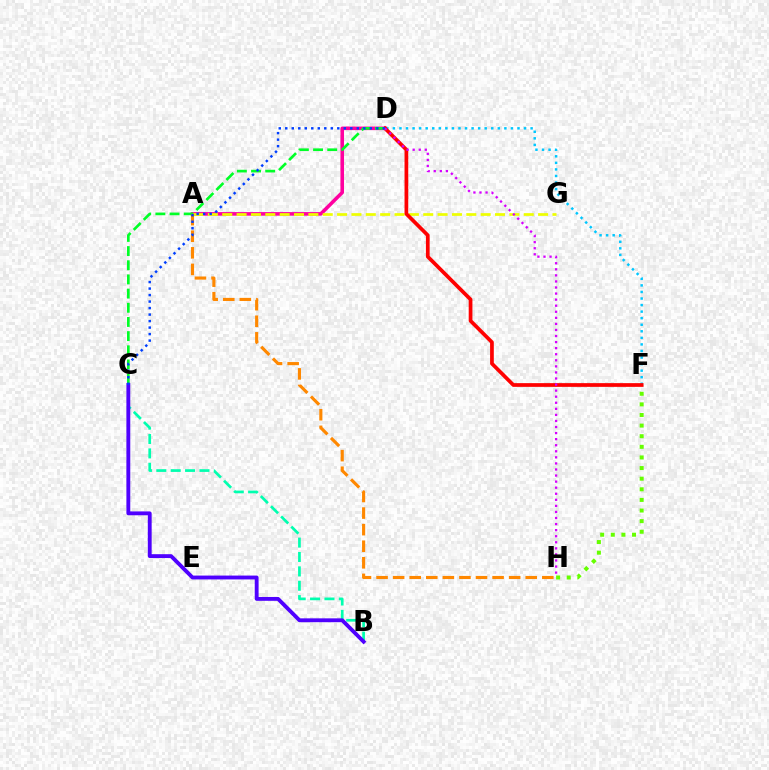{('D', 'F'): [{'color': '#00c7ff', 'line_style': 'dotted', 'thickness': 1.78}, {'color': '#ff0000', 'line_style': 'solid', 'thickness': 2.68}], ('A', 'D'): [{'color': '#ff00a0', 'line_style': 'solid', 'thickness': 2.58}], ('C', 'D'): [{'color': '#00ff27', 'line_style': 'dashed', 'thickness': 1.93}, {'color': '#003fff', 'line_style': 'dotted', 'thickness': 1.77}], ('A', 'G'): [{'color': '#eeff00', 'line_style': 'dashed', 'thickness': 1.95}], ('B', 'C'): [{'color': '#00ffaf', 'line_style': 'dashed', 'thickness': 1.95}, {'color': '#4f00ff', 'line_style': 'solid', 'thickness': 2.78}], ('F', 'H'): [{'color': '#66ff00', 'line_style': 'dotted', 'thickness': 2.88}], ('A', 'H'): [{'color': '#ff8800', 'line_style': 'dashed', 'thickness': 2.25}], ('D', 'H'): [{'color': '#d600ff', 'line_style': 'dotted', 'thickness': 1.65}]}